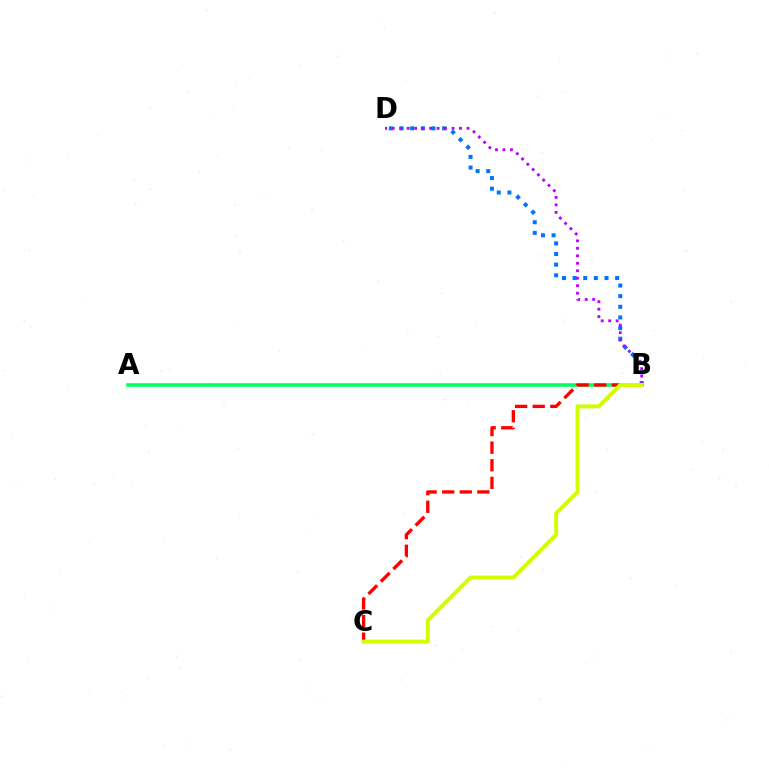{('A', 'B'): [{'color': '#00ff5c', 'line_style': 'solid', 'thickness': 2.56}], ('B', 'C'): [{'color': '#ff0000', 'line_style': 'dashed', 'thickness': 2.39}, {'color': '#d1ff00', 'line_style': 'solid', 'thickness': 2.85}], ('B', 'D'): [{'color': '#0074ff', 'line_style': 'dotted', 'thickness': 2.89}, {'color': '#b900ff', 'line_style': 'dotted', 'thickness': 2.03}]}